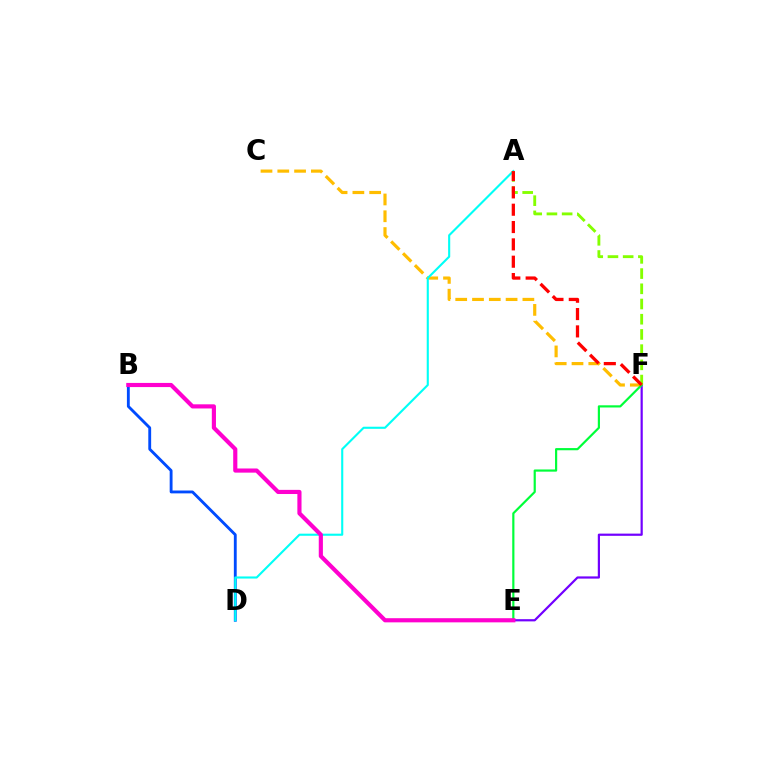{('C', 'F'): [{'color': '#ffbd00', 'line_style': 'dashed', 'thickness': 2.28}], ('E', 'F'): [{'color': '#7200ff', 'line_style': 'solid', 'thickness': 1.59}, {'color': '#00ff39', 'line_style': 'solid', 'thickness': 1.57}], ('B', 'D'): [{'color': '#004bff', 'line_style': 'solid', 'thickness': 2.05}], ('A', 'D'): [{'color': '#00fff6', 'line_style': 'solid', 'thickness': 1.52}], ('A', 'F'): [{'color': '#84ff00', 'line_style': 'dashed', 'thickness': 2.07}, {'color': '#ff0000', 'line_style': 'dashed', 'thickness': 2.35}], ('B', 'E'): [{'color': '#ff00cf', 'line_style': 'solid', 'thickness': 2.99}]}